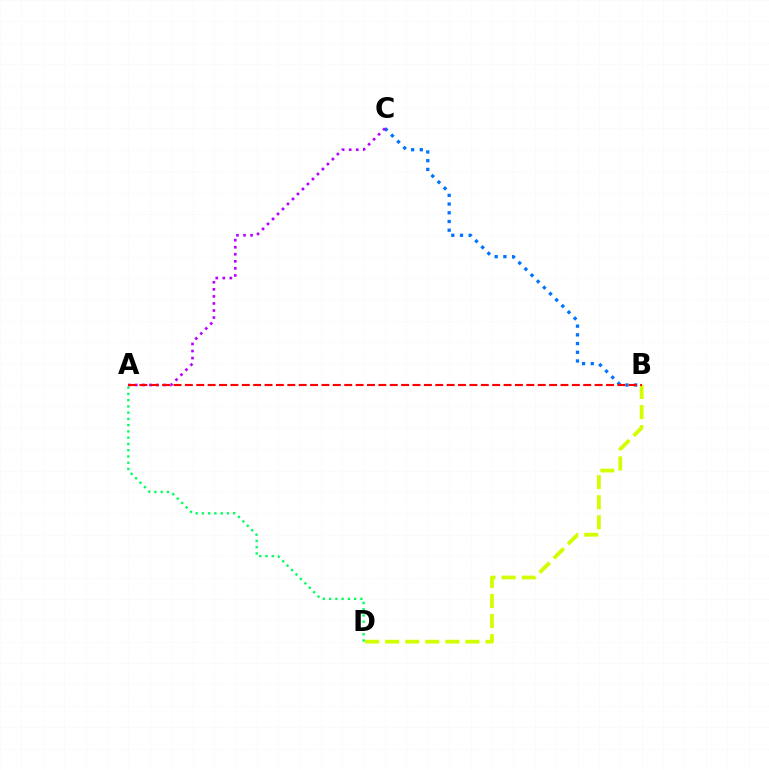{('B', 'C'): [{'color': '#0074ff', 'line_style': 'dotted', 'thickness': 2.37}], ('A', 'D'): [{'color': '#00ff5c', 'line_style': 'dotted', 'thickness': 1.7}], ('B', 'D'): [{'color': '#d1ff00', 'line_style': 'dashed', 'thickness': 2.73}], ('A', 'C'): [{'color': '#b900ff', 'line_style': 'dotted', 'thickness': 1.92}], ('A', 'B'): [{'color': '#ff0000', 'line_style': 'dashed', 'thickness': 1.55}]}